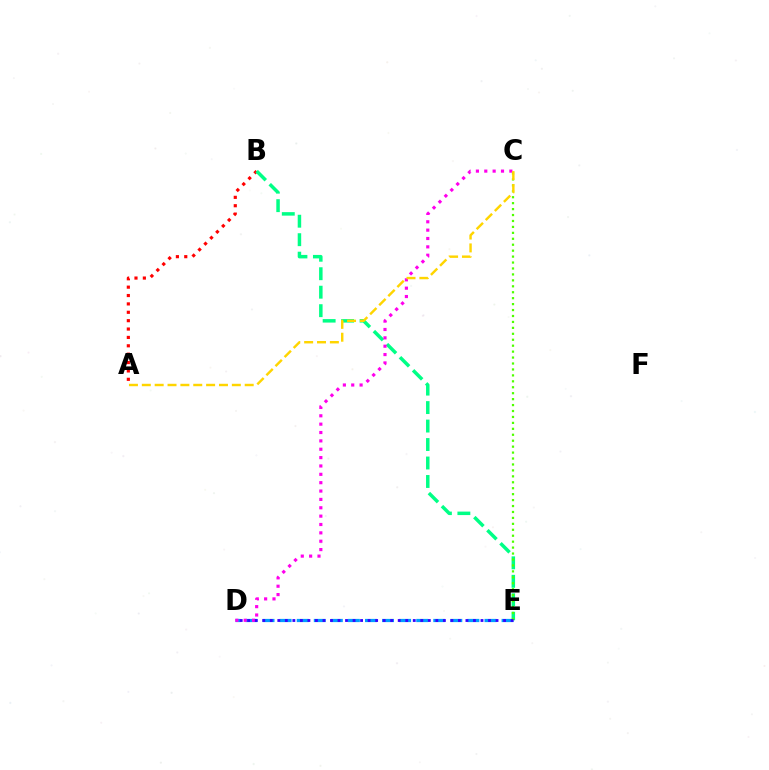{('D', 'E'): [{'color': '#009eff', 'line_style': 'dashed', 'thickness': 2.32}, {'color': '#3700ff', 'line_style': 'dotted', 'thickness': 2.04}], ('A', 'B'): [{'color': '#ff0000', 'line_style': 'dotted', 'thickness': 2.28}], ('B', 'E'): [{'color': '#00ff86', 'line_style': 'dashed', 'thickness': 2.51}], ('C', 'E'): [{'color': '#4fff00', 'line_style': 'dotted', 'thickness': 1.61}], ('C', 'D'): [{'color': '#ff00ed', 'line_style': 'dotted', 'thickness': 2.27}], ('A', 'C'): [{'color': '#ffd500', 'line_style': 'dashed', 'thickness': 1.75}]}